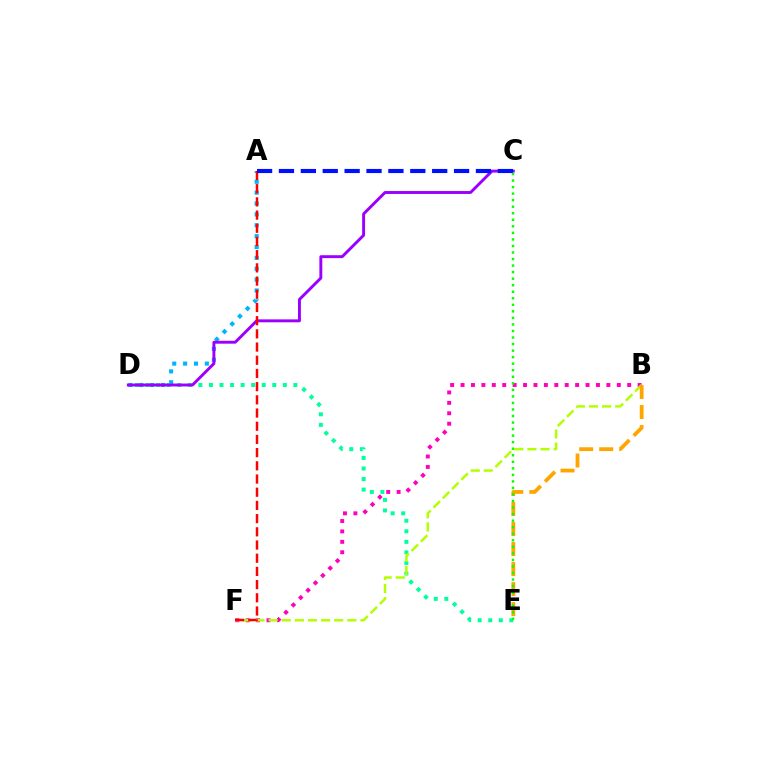{('A', 'D'): [{'color': '#00b5ff', 'line_style': 'dotted', 'thickness': 2.95}], ('D', 'E'): [{'color': '#00ff9d', 'line_style': 'dotted', 'thickness': 2.87}], ('B', 'F'): [{'color': '#ff00bd', 'line_style': 'dotted', 'thickness': 2.83}, {'color': '#b3ff00', 'line_style': 'dashed', 'thickness': 1.78}], ('C', 'D'): [{'color': '#9b00ff', 'line_style': 'solid', 'thickness': 2.1}], ('A', 'F'): [{'color': '#ff0000', 'line_style': 'dashed', 'thickness': 1.79}], ('B', 'E'): [{'color': '#ffa500', 'line_style': 'dashed', 'thickness': 2.72}], ('A', 'C'): [{'color': '#0010ff', 'line_style': 'dashed', 'thickness': 2.97}], ('C', 'E'): [{'color': '#08ff00', 'line_style': 'dotted', 'thickness': 1.78}]}